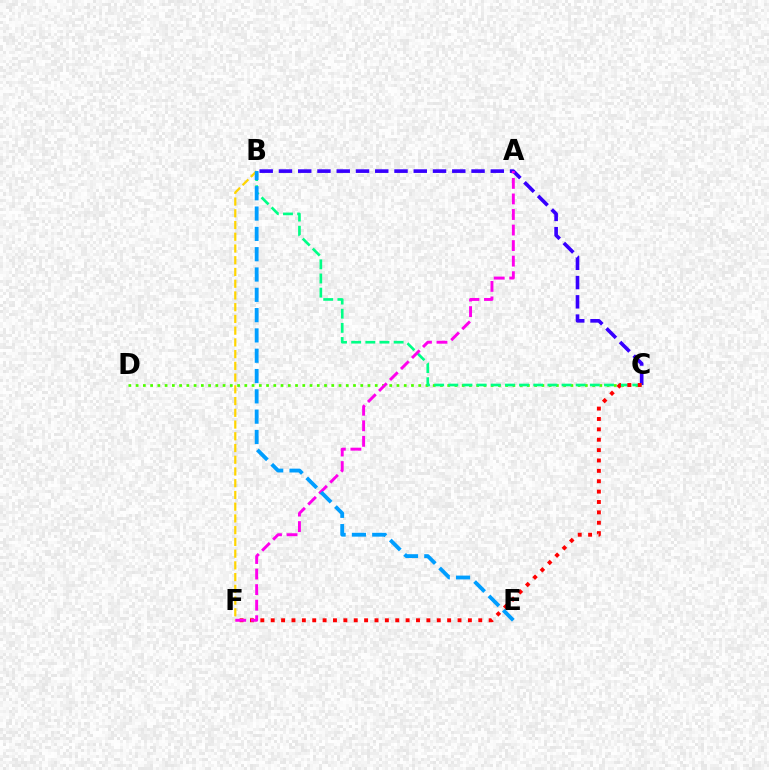{('B', 'F'): [{'color': '#ffd500', 'line_style': 'dashed', 'thickness': 1.59}], ('B', 'C'): [{'color': '#3700ff', 'line_style': 'dashed', 'thickness': 2.62}, {'color': '#00ff86', 'line_style': 'dashed', 'thickness': 1.92}], ('C', 'D'): [{'color': '#4fff00', 'line_style': 'dotted', 'thickness': 1.97}], ('C', 'F'): [{'color': '#ff0000', 'line_style': 'dotted', 'thickness': 2.82}], ('A', 'F'): [{'color': '#ff00ed', 'line_style': 'dashed', 'thickness': 2.11}], ('B', 'E'): [{'color': '#009eff', 'line_style': 'dashed', 'thickness': 2.76}]}